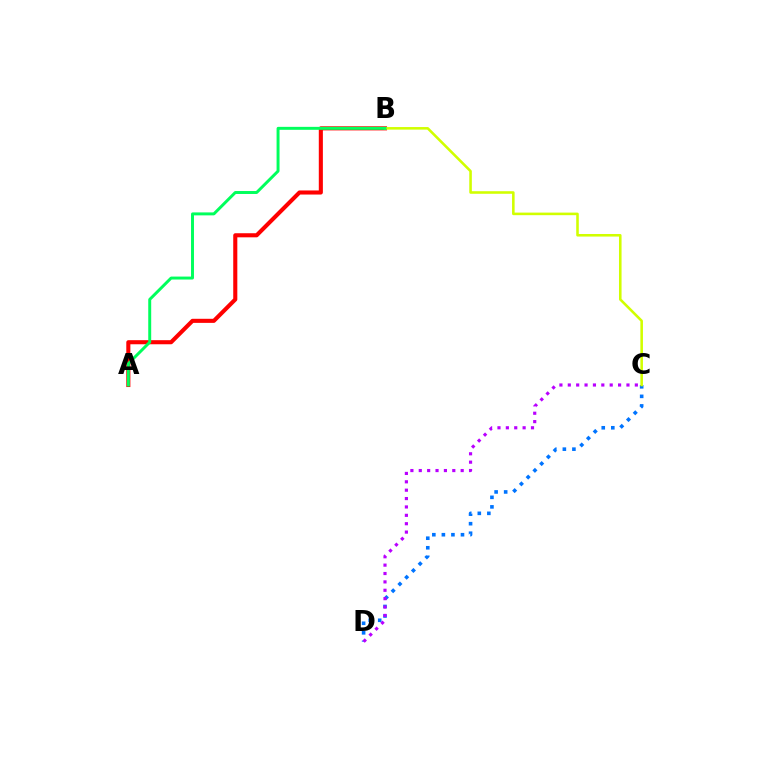{('A', 'B'): [{'color': '#ff0000', 'line_style': 'solid', 'thickness': 2.94}, {'color': '#00ff5c', 'line_style': 'solid', 'thickness': 2.13}], ('C', 'D'): [{'color': '#0074ff', 'line_style': 'dotted', 'thickness': 2.6}, {'color': '#b900ff', 'line_style': 'dotted', 'thickness': 2.28}], ('B', 'C'): [{'color': '#d1ff00', 'line_style': 'solid', 'thickness': 1.85}]}